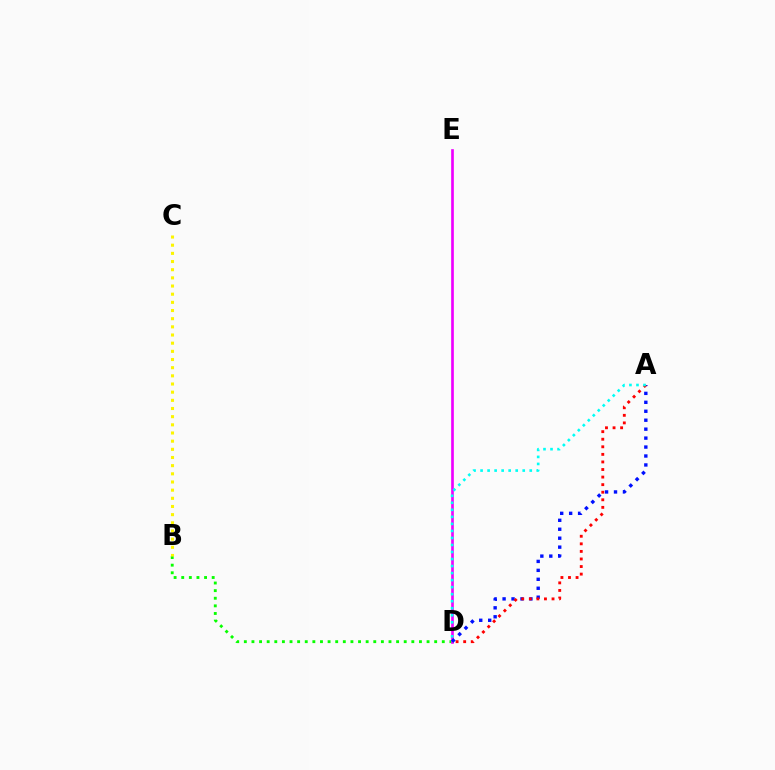{('B', 'D'): [{'color': '#08ff00', 'line_style': 'dotted', 'thickness': 2.07}], ('D', 'E'): [{'color': '#ee00ff', 'line_style': 'solid', 'thickness': 1.92}], ('A', 'D'): [{'color': '#0010ff', 'line_style': 'dotted', 'thickness': 2.43}, {'color': '#ff0000', 'line_style': 'dotted', 'thickness': 2.06}, {'color': '#00fff6', 'line_style': 'dotted', 'thickness': 1.91}], ('B', 'C'): [{'color': '#fcf500', 'line_style': 'dotted', 'thickness': 2.22}]}